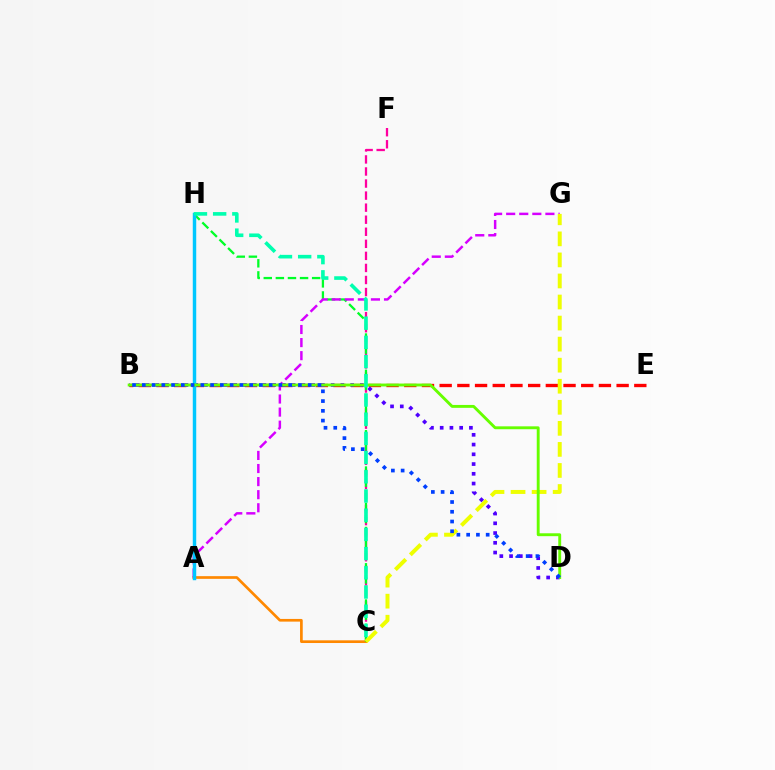{('B', 'E'): [{'color': '#ff0000', 'line_style': 'dashed', 'thickness': 2.4}], ('C', 'F'): [{'color': '#ff00a0', 'line_style': 'dashed', 'thickness': 1.64}], ('A', 'C'): [{'color': '#ff8800', 'line_style': 'solid', 'thickness': 1.94}], ('B', 'D'): [{'color': '#4f00ff', 'line_style': 'dotted', 'thickness': 2.65}, {'color': '#66ff00', 'line_style': 'solid', 'thickness': 2.08}, {'color': '#003fff', 'line_style': 'dotted', 'thickness': 2.65}], ('C', 'H'): [{'color': '#00ff27', 'line_style': 'dashed', 'thickness': 1.64}, {'color': '#00ffaf', 'line_style': 'dashed', 'thickness': 2.61}], ('A', 'G'): [{'color': '#d600ff', 'line_style': 'dashed', 'thickness': 1.78}], ('A', 'H'): [{'color': '#00c7ff', 'line_style': 'solid', 'thickness': 2.48}], ('C', 'G'): [{'color': '#eeff00', 'line_style': 'dashed', 'thickness': 2.86}]}